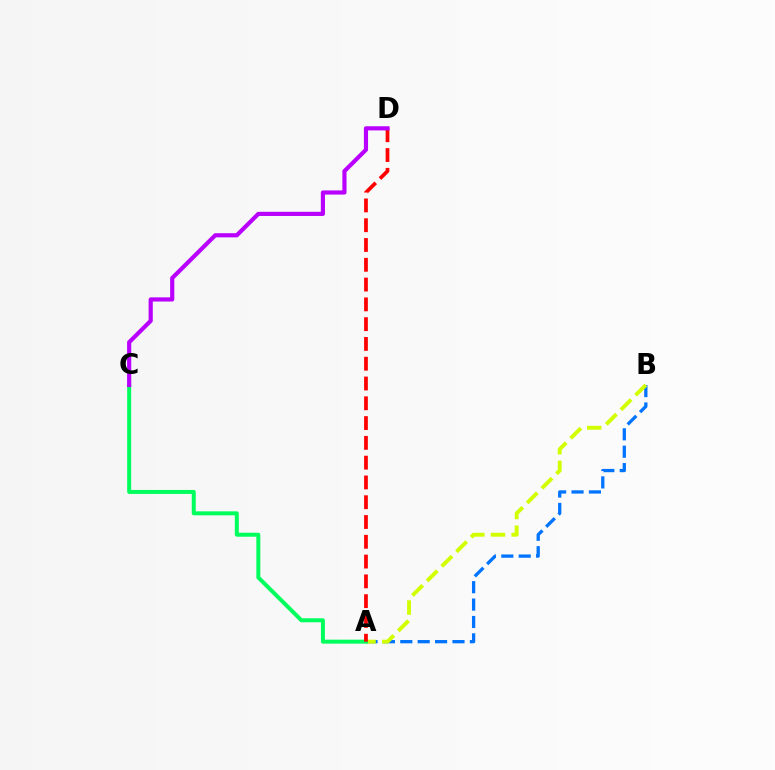{('A', 'B'): [{'color': '#0074ff', 'line_style': 'dashed', 'thickness': 2.36}, {'color': '#d1ff00', 'line_style': 'dashed', 'thickness': 2.81}], ('A', 'C'): [{'color': '#00ff5c', 'line_style': 'solid', 'thickness': 2.87}], ('A', 'D'): [{'color': '#ff0000', 'line_style': 'dashed', 'thickness': 2.69}], ('C', 'D'): [{'color': '#b900ff', 'line_style': 'solid', 'thickness': 2.99}]}